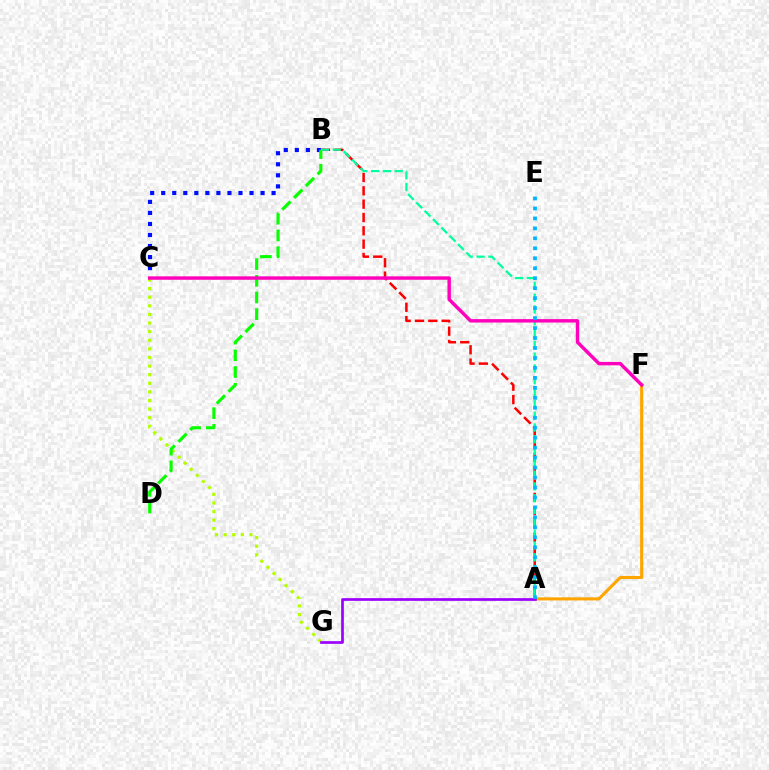{('B', 'C'): [{'color': '#0010ff', 'line_style': 'dotted', 'thickness': 3.0}], ('C', 'G'): [{'color': '#b3ff00', 'line_style': 'dotted', 'thickness': 2.34}], ('A', 'B'): [{'color': '#ff0000', 'line_style': 'dashed', 'thickness': 1.81}, {'color': '#00ff9d', 'line_style': 'dashed', 'thickness': 1.6}], ('B', 'D'): [{'color': '#08ff00', 'line_style': 'dashed', 'thickness': 2.27}], ('A', 'F'): [{'color': '#ffa500', 'line_style': 'solid', 'thickness': 2.22}], ('C', 'F'): [{'color': '#ff00bd', 'line_style': 'solid', 'thickness': 2.47}], ('A', 'G'): [{'color': '#9b00ff', 'line_style': 'solid', 'thickness': 1.94}], ('A', 'E'): [{'color': '#00b5ff', 'line_style': 'dotted', 'thickness': 2.71}]}